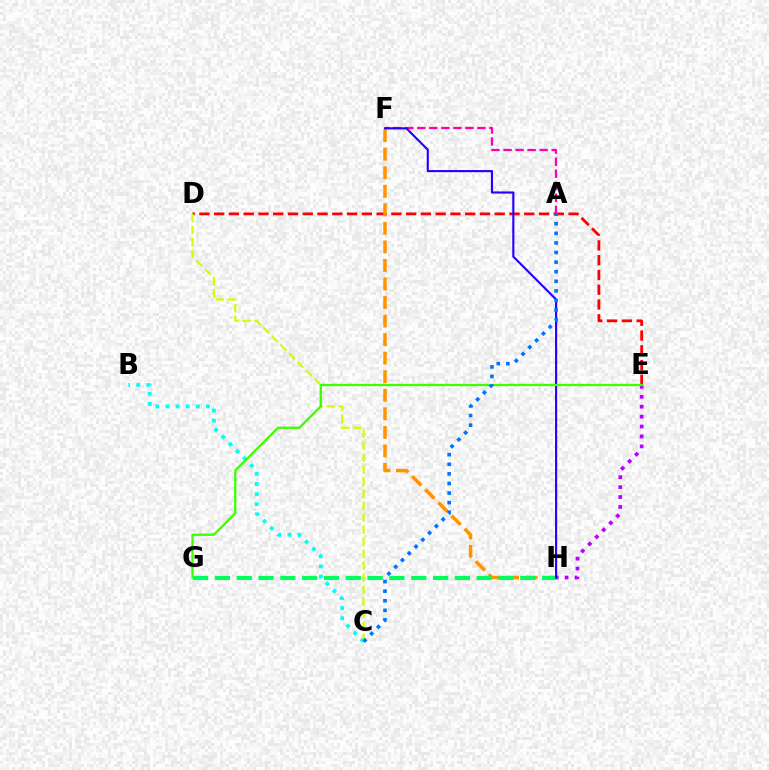{('B', 'C'): [{'color': '#00fff6', 'line_style': 'dotted', 'thickness': 2.75}], ('D', 'E'): [{'color': '#ff0000', 'line_style': 'dashed', 'thickness': 2.01}], ('E', 'H'): [{'color': '#b900ff', 'line_style': 'dotted', 'thickness': 2.69}], ('F', 'H'): [{'color': '#ff9400', 'line_style': 'dashed', 'thickness': 2.52}, {'color': '#2500ff', 'line_style': 'solid', 'thickness': 1.53}], ('C', 'D'): [{'color': '#d1ff00', 'line_style': 'dashed', 'thickness': 1.63}], ('A', 'F'): [{'color': '#ff00ac', 'line_style': 'dashed', 'thickness': 1.63}], ('G', 'H'): [{'color': '#00ff5c', 'line_style': 'dashed', 'thickness': 2.96}], ('E', 'G'): [{'color': '#3dff00', 'line_style': 'solid', 'thickness': 1.66}], ('A', 'C'): [{'color': '#0074ff', 'line_style': 'dotted', 'thickness': 2.61}]}